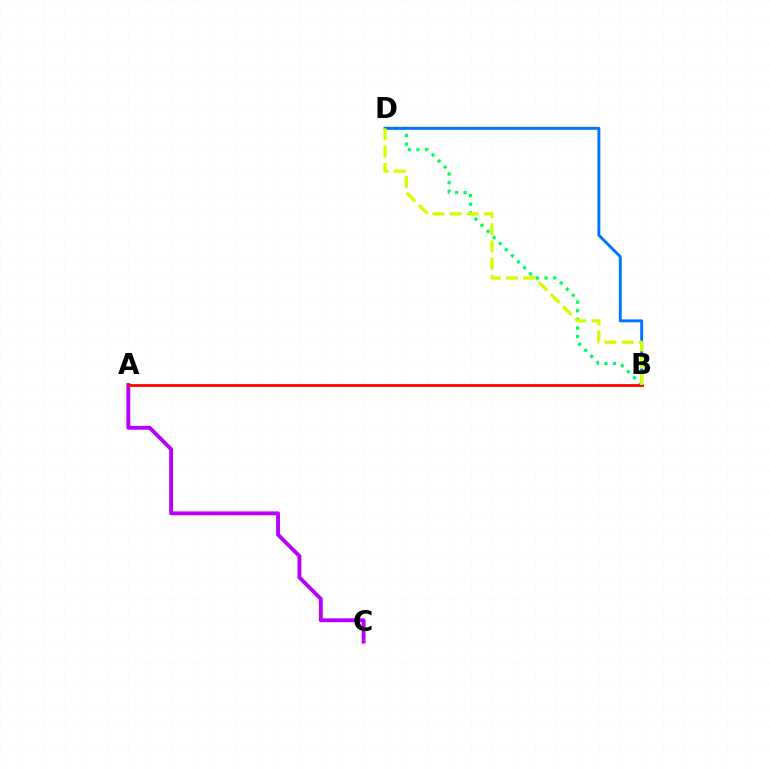{('B', 'D'): [{'color': '#00ff5c', 'line_style': 'dotted', 'thickness': 2.34}, {'color': '#0074ff', 'line_style': 'solid', 'thickness': 2.1}, {'color': '#d1ff00', 'line_style': 'dashed', 'thickness': 2.34}], ('A', 'C'): [{'color': '#b900ff', 'line_style': 'solid', 'thickness': 2.79}], ('A', 'B'): [{'color': '#ff0000', 'line_style': 'solid', 'thickness': 2.0}]}